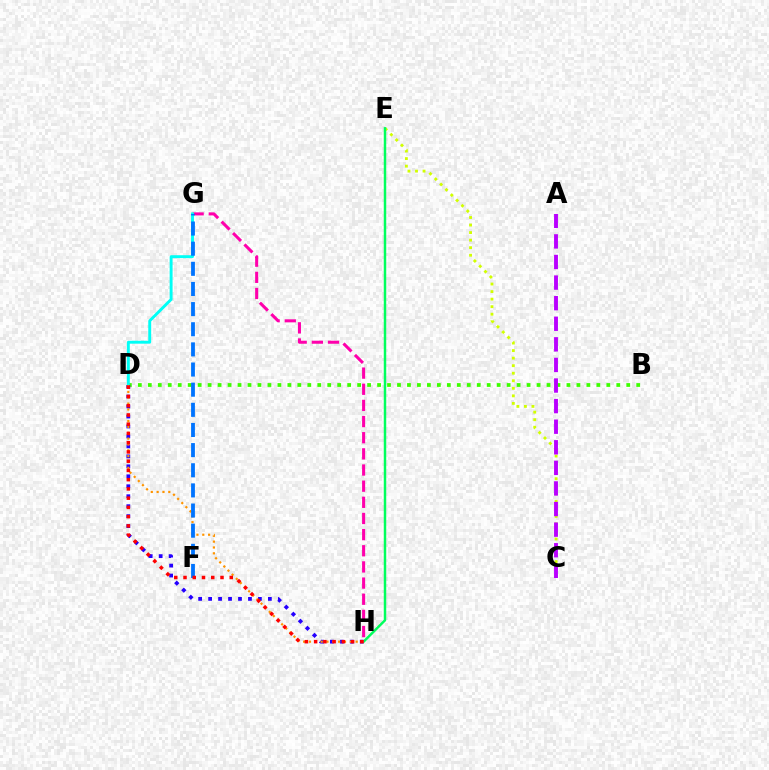{('C', 'E'): [{'color': '#d1ff00', 'line_style': 'dotted', 'thickness': 2.05}], ('B', 'D'): [{'color': '#3dff00', 'line_style': 'dotted', 'thickness': 2.71}], ('E', 'H'): [{'color': '#00ff5c', 'line_style': 'solid', 'thickness': 1.78}], ('G', 'H'): [{'color': '#ff00ac', 'line_style': 'dashed', 'thickness': 2.19}], ('D', 'G'): [{'color': '#00fff6', 'line_style': 'solid', 'thickness': 2.1}], ('D', 'H'): [{'color': '#2500ff', 'line_style': 'dotted', 'thickness': 2.71}, {'color': '#ff9400', 'line_style': 'dotted', 'thickness': 1.59}, {'color': '#ff0000', 'line_style': 'dotted', 'thickness': 2.51}], ('F', 'G'): [{'color': '#0074ff', 'line_style': 'dashed', 'thickness': 2.74}], ('A', 'C'): [{'color': '#b900ff', 'line_style': 'dashed', 'thickness': 2.8}]}